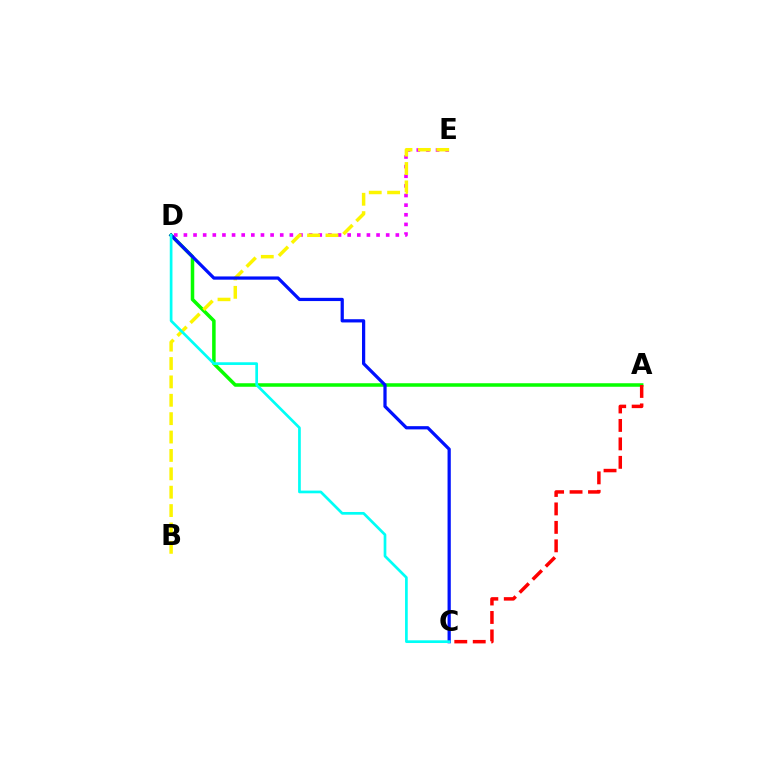{('A', 'D'): [{'color': '#08ff00', 'line_style': 'solid', 'thickness': 2.53}], ('D', 'E'): [{'color': '#ee00ff', 'line_style': 'dotted', 'thickness': 2.62}], ('B', 'E'): [{'color': '#fcf500', 'line_style': 'dashed', 'thickness': 2.5}], ('C', 'D'): [{'color': '#0010ff', 'line_style': 'solid', 'thickness': 2.33}, {'color': '#00fff6', 'line_style': 'solid', 'thickness': 1.95}], ('A', 'C'): [{'color': '#ff0000', 'line_style': 'dashed', 'thickness': 2.51}]}